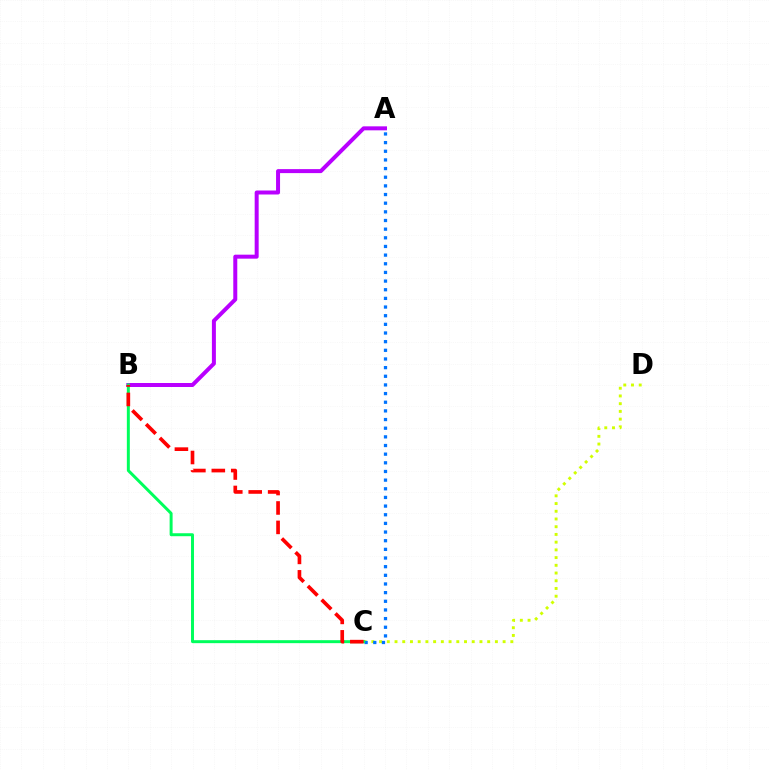{('C', 'D'): [{'color': '#d1ff00', 'line_style': 'dotted', 'thickness': 2.1}], ('A', 'B'): [{'color': '#b900ff', 'line_style': 'solid', 'thickness': 2.87}], ('A', 'C'): [{'color': '#0074ff', 'line_style': 'dotted', 'thickness': 2.35}], ('B', 'C'): [{'color': '#00ff5c', 'line_style': 'solid', 'thickness': 2.14}, {'color': '#ff0000', 'line_style': 'dashed', 'thickness': 2.64}]}